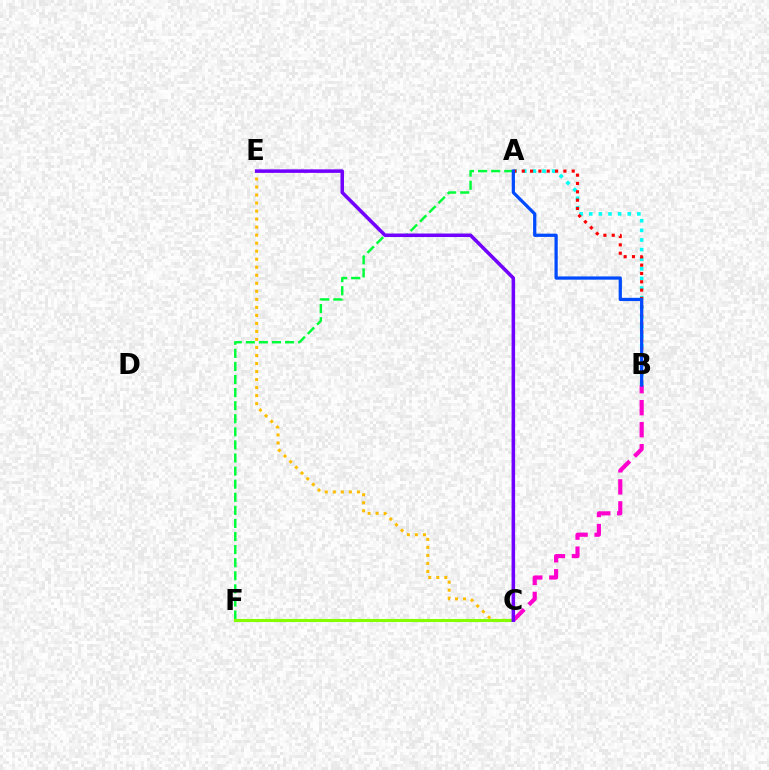{('C', 'E'): [{'color': '#ffbd00', 'line_style': 'dotted', 'thickness': 2.18}, {'color': '#7200ff', 'line_style': 'solid', 'thickness': 2.54}], ('A', 'F'): [{'color': '#00ff39', 'line_style': 'dashed', 'thickness': 1.78}], ('B', 'C'): [{'color': '#ff00cf', 'line_style': 'dashed', 'thickness': 2.99}], ('A', 'B'): [{'color': '#00fff6', 'line_style': 'dotted', 'thickness': 2.61}, {'color': '#ff0000', 'line_style': 'dotted', 'thickness': 2.26}, {'color': '#004bff', 'line_style': 'solid', 'thickness': 2.33}], ('C', 'F'): [{'color': '#84ff00', 'line_style': 'solid', 'thickness': 2.23}]}